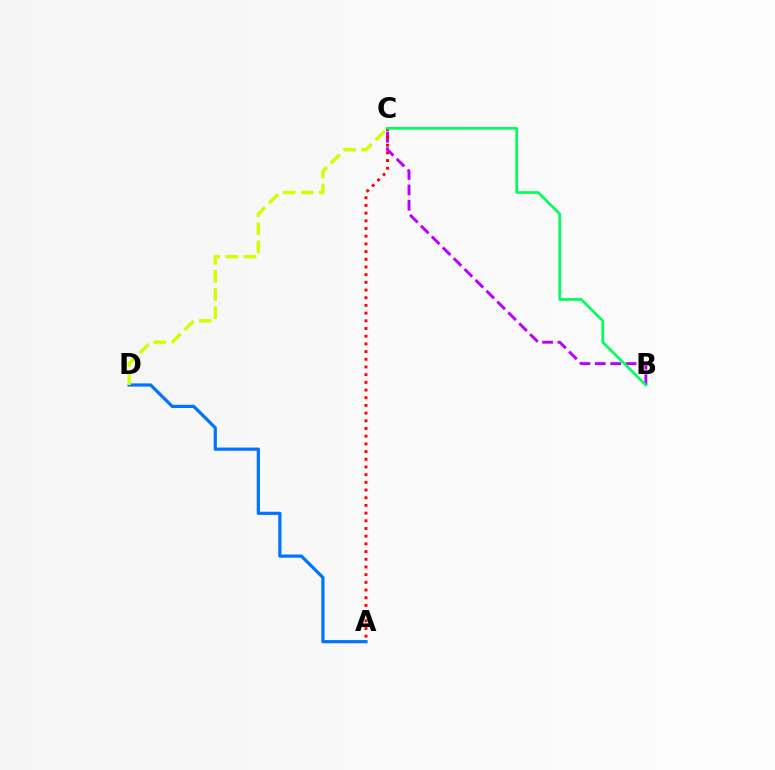{('A', 'D'): [{'color': '#0074ff', 'line_style': 'solid', 'thickness': 2.31}], ('C', 'D'): [{'color': '#d1ff00', 'line_style': 'dashed', 'thickness': 2.46}], ('B', 'C'): [{'color': '#b900ff', 'line_style': 'dashed', 'thickness': 2.09}, {'color': '#00ff5c', 'line_style': 'solid', 'thickness': 1.95}], ('A', 'C'): [{'color': '#ff0000', 'line_style': 'dotted', 'thickness': 2.09}]}